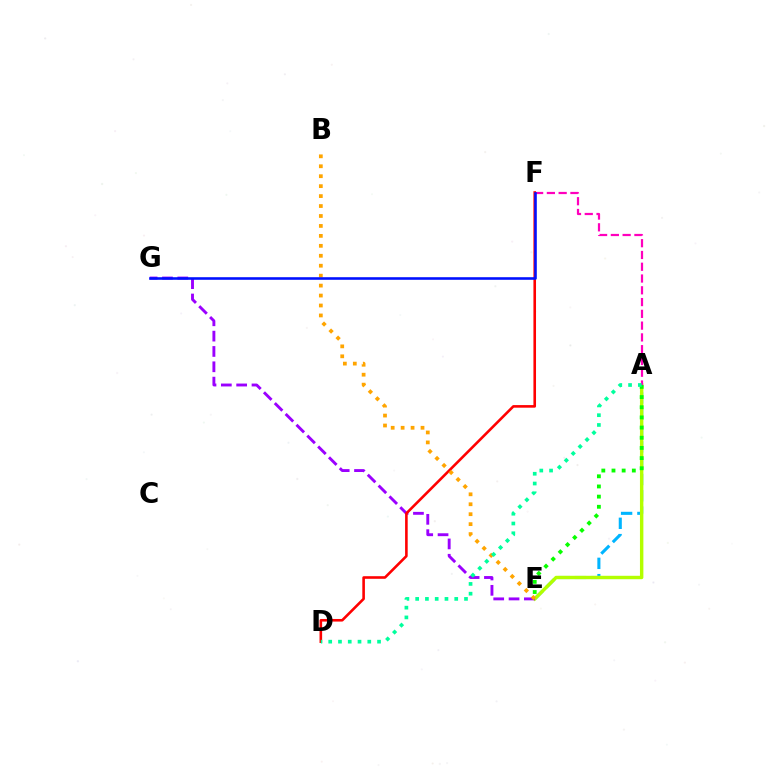{('A', 'E'): [{'color': '#00b5ff', 'line_style': 'dashed', 'thickness': 2.21}, {'color': '#b3ff00', 'line_style': 'solid', 'thickness': 2.47}, {'color': '#08ff00', 'line_style': 'dotted', 'thickness': 2.76}], ('E', 'G'): [{'color': '#9b00ff', 'line_style': 'dashed', 'thickness': 2.08}], ('A', 'F'): [{'color': '#ff00bd', 'line_style': 'dashed', 'thickness': 1.6}], ('D', 'F'): [{'color': '#ff0000', 'line_style': 'solid', 'thickness': 1.87}], ('B', 'E'): [{'color': '#ffa500', 'line_style': 'dotted', 'thickness': 2.7}], ('A', 'D'): [{'color': '#00ff9d', 'line_style': 'dotted', 'thickness': 2.65}], ('F', 'G'): [{'color': '#0010ff', 'line_style': 'solid', 'thickness': 1.86}]}